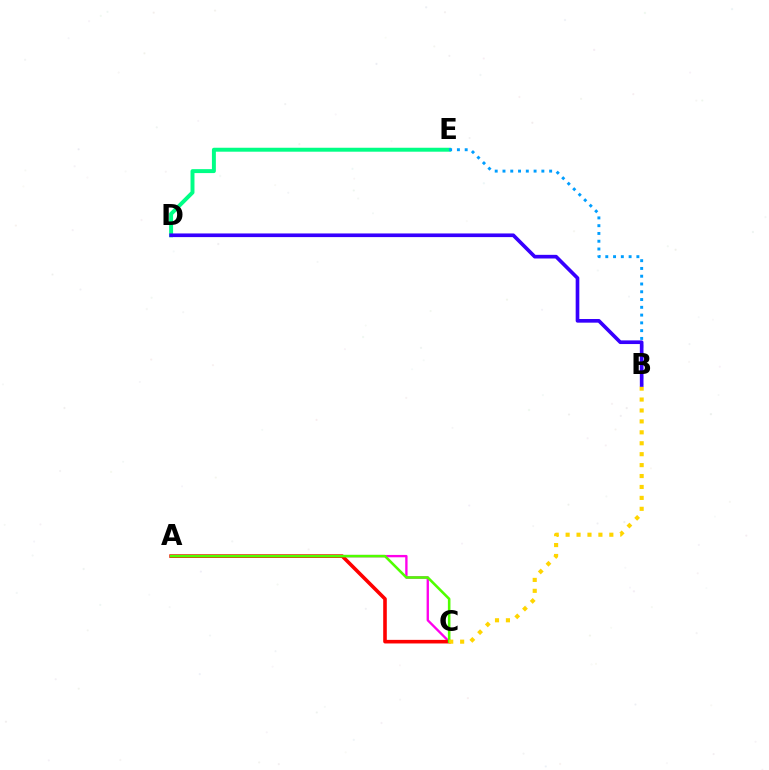{('D', 'E'): [{'color': '#00ff86', 'line_style': 'solid', 'thickness': 2.84}], ('A', 'C'): [{'color': '#ff00ed', 'line_style': 'solid', 'thickness': 1.69}, {'color': '#ff0000', 'line_style': 'solid', 'thickness': 2.59}, {'color': '#4fff00', 'line_style': 'solid', 'thickness': 1.85}], ('B', 'E'): [{'color': '#009eff', 'line_style': 'dotted', 'thickness': 2.11}], ('B', 'C'): [{'color': '#ffd500', 'line_style': 'dotted', 'thickness': 2.97}], ('B', 'D'): [{'color': '#3700ff', 'line_style': 'solid', 'thickness': 2.63}]}